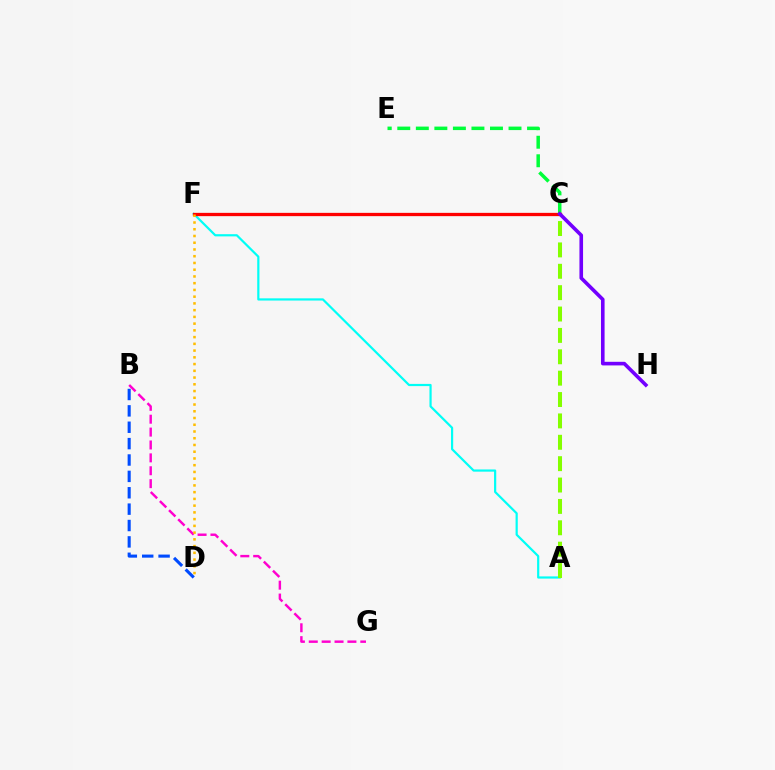{('A', 'F'): [{'color': '#00fff6', 'line_style': 'solid', 'thickness': 1.58}], ('B', 'G'): [{'color': '#ff00cf', 'line_style': 'dashed', 'thickness': 1.75}], ('A', 'C'): [{'color': '#84ff00', 'line_style': 'dashed', 'thickness': 2.9}], ('C', 'E'): [{'color': '#00ff39', 'line_style': 'dashed', 'thickness': 2.52}], ('B', 'D'): [{'color': '#004bff', 'line_style': 'dashed', 'thickness': 2.23}], ('C', 'F'): [{'color': '#ff0000', 'line_style': 'solid', 'thickness': 2.37}], ('D', 'F'): [{'color': '#ffbd00', 'line_style': 'dotted', 'thickness': 1.83}], ('C', 'H'): [{'color': '#7200ff', 'line_style': 'solid', 'thickness': 2.6}]}